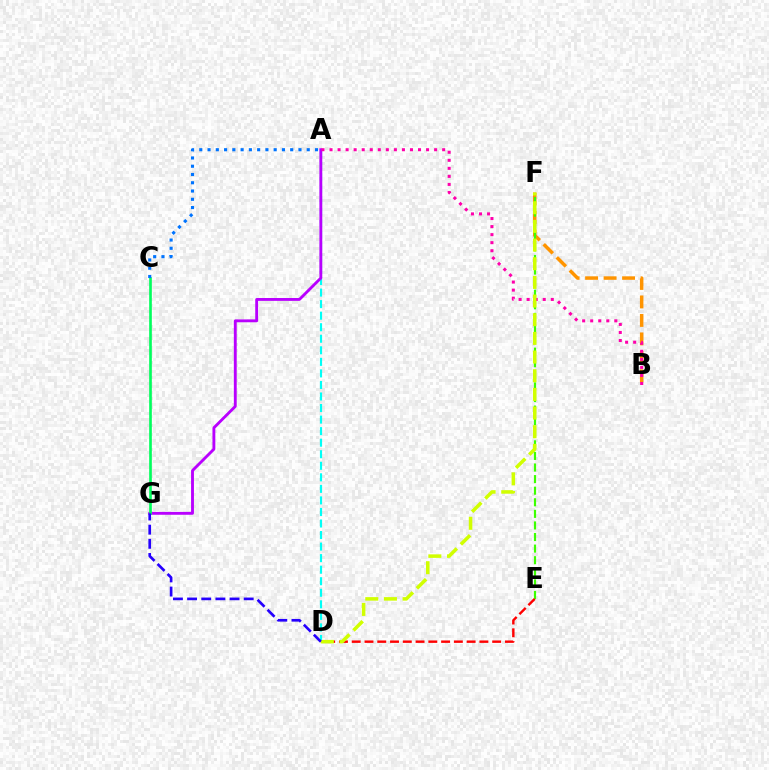{('B', 'F'): [{'color': '#ff9400', 'line_style': 'dashed', 'thickness': 2.51}], ('A', 'D'): [{'color': '#00fff6', 'line_style': 'dashed', 'thickness': 1.57}], ('E', 'F'): [{'color': '#3dff00', 'line_style': 'dashed', 'thickness': 1.57}], ('A', 'G'): [{'color': '#b900ff', 'line_style': 'solid', 'thickness': 2.06}], ('C', 'G'): [{'color': '#00ff5c', 'line_style': 'solid', 'thickness': 1.91}], ('A', 'B'): [{'color': '#ff00ac', 'line_style': 'dotted', 'thickness': 2.19}], ('D', 'E'): [{'color': '#ff0000', 'line_style': 'dashed', 'thickness': 1.73}], ('D', 'F'): [{'color': '#d1ff00', 'line_style': 'dashed', 'thickness': 2.54}], ('A', 'C'): [{'color': '#0074ff', 'line_style': 'dotted', 'thickness': 2.25}], ('D', 'G'): [{'color': '#2500ff', 'line_style': 'dashed', 'thickness': 1.92}]}